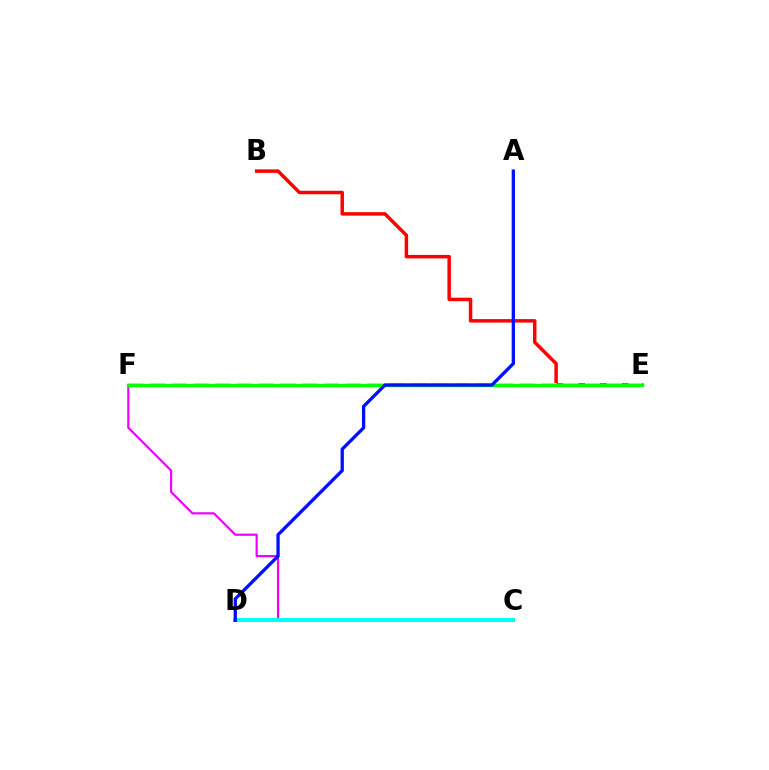{('C', 'F'): [{'color': '#ee00ff', 'line_style': 'solid', 'thickness': 1.58}], ('B', 'E'): [{'color': '#ff0000', 'line_style': 'solid', 'thickness': 2.51}], ('E', 'F'): [{'color': '#fcf500', 'line_style': 'dashed', 'thickness': 2.96}, {'color': '#08ff00', 'line_style': 'solid', 'thickness': 2.44}], ('C', 'D'): [{'color': '#00fff6', 'line_style': 'solid', 'thickness': 2.91}], ('A', 'D'): [{'color': '#0010ff', 'line_style': 'solid', 'thickness': 2.38}]}